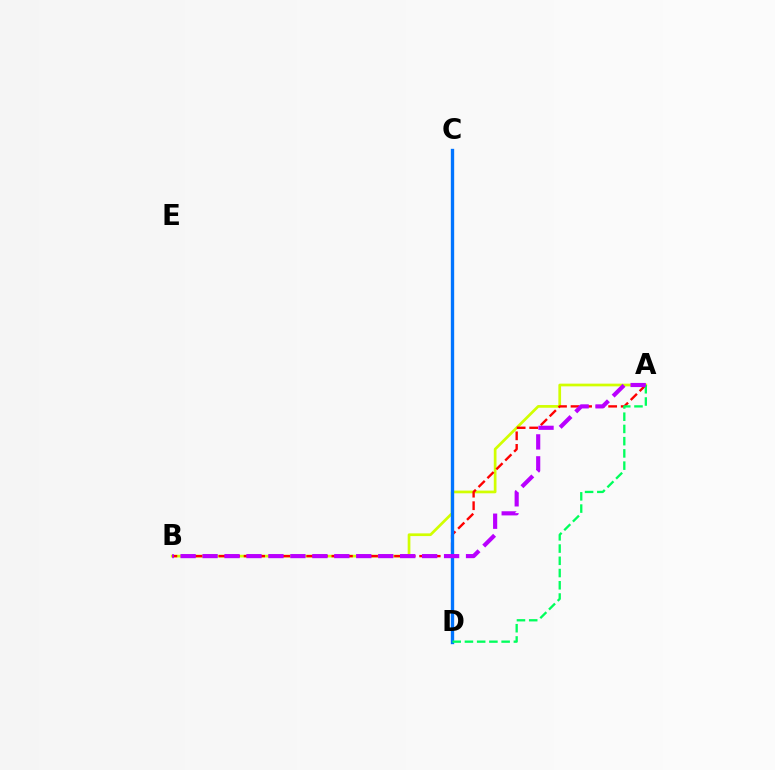{('A', 'B'): [{'color': '#d1ff00', 'line_style': 'solid', 'thickness': 1.95}, {'color': '#ff0000', 'line_style': 'dashed', 'thickness': 1.7}, {'color': '#b900ff', 'line_style': 'dashed', 'thickness': 2.98}], ('C', 'D'): [{'color': '#0074ff', 'line_style': 'solid', 'thickness': 2.41}], ('A', 'D'): [{'color': '#00ff5c', 'line_style': 'dashed', 'thickness': 1.66}]}